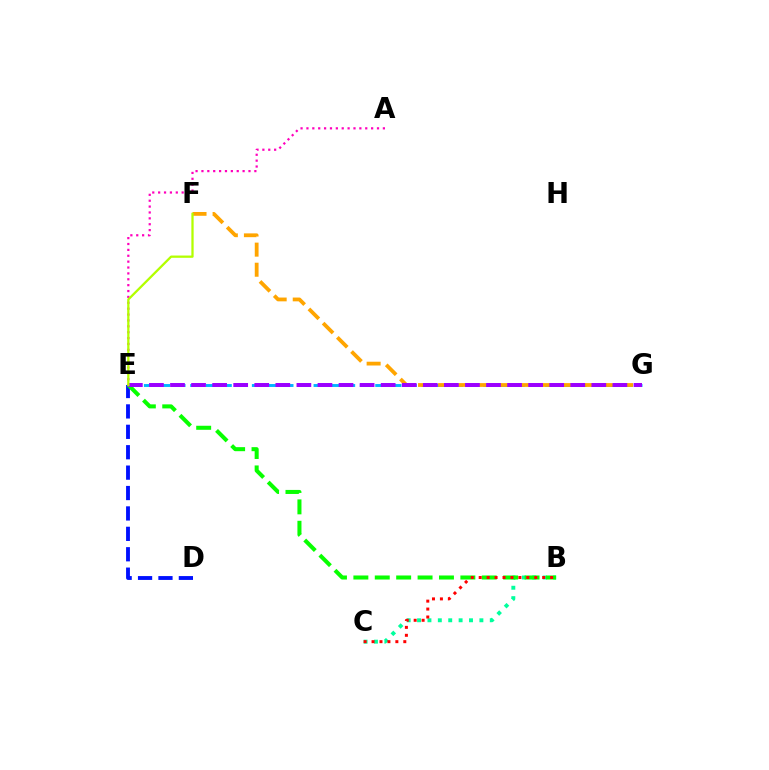{('D', 'E'): [{'color': '#0010ff', 'line_style': 'dashed', 'thickness': 2.77}], ('B', 'C'): [{'color': '#00ff9d', 'line_style': 'dotted', 'thickness': 2.82}, {'color': '#ff0000', 'line_style': 'dotted', 'thickness': 2.16}], ('B', 'E'): [{'color': '#08ff00', 'line_style': 'dashed', 'thickness': 2.91}], ('E', 'G'): [{'color': '#00b5ff', 'line_style': 'dashed', 'thickness': 2.1}, {'color': '#9b00ff', 'line_style': 'dashed', 'thickness': 2.86}], ('A', 'E'): [{'color': '#ff00bd', 'line_style': 'dotted', 'thickness': 1.6}], ('F', 'G'): [{'color': '#ffa500', 'line_style': 'dashed', 'thickness': 2.73}], ('E', 'F'): [{'color': '#b3ff00', 'line_style': 'solid', 'thickness': 1.64}]}